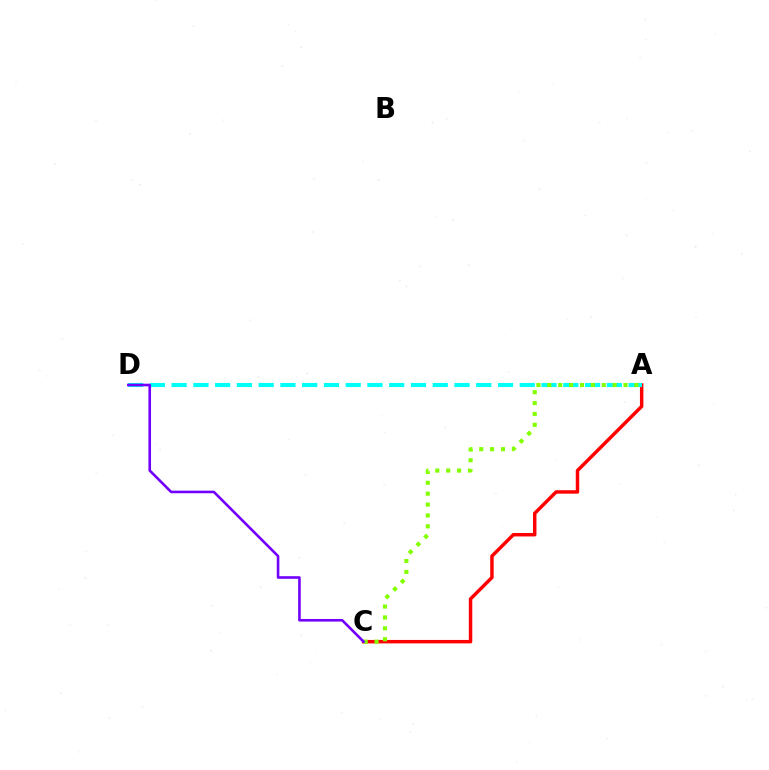{('A', 'C'): [{'color': '#ff0000', 'line_style': 'solid', 'thickness': 2.49}, {'color': '#84ff00', 'line_style': 'dotted', 'thickness': 2.96}], ('A', 'D'): [{'color': '#00fff6', 'line_style': 'dashed', 'thickness': 2.96}], ('C', 'D'): [{'color': '#7200ff', 'line_style': 'solid', 'thickness': 1.88}]}